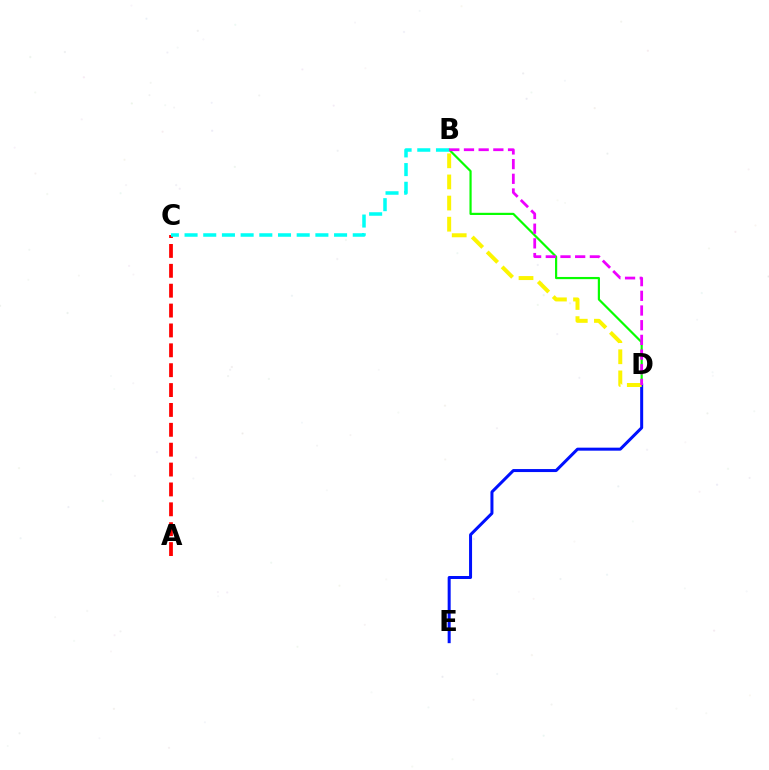{('A', 'C'): [{'color': '#ff0000', 'line_style': 'dashed', 'thickness': 2.7}], ('B', 'D'): [{'color': '#08ff00', 'line_style': 'solid', 'thickness': 1.58}, {'color': '#fcf500', 'line_style': 'dashed', 'thickness': 2.87}, {'color': '#ee00ff', 'line_style': 'dashed', 'thickness': 2.0}], ('D', 'E'): [{'color': '#0010ff', 'line_style': 'solid', 'thickness': 2.17}], ('B', 'C'): [{'color': '#00fff6', 'line_style': 'dashed', 'thickness': 2.54}]}